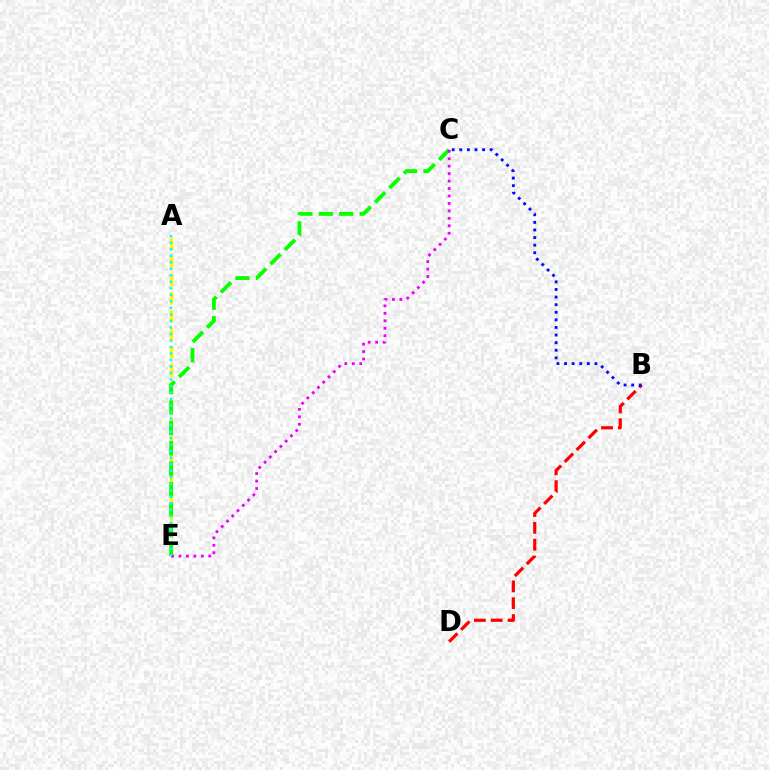{('A', 'E'): [{'color': '#fcf500', 'line_style': 'dashed', 'thickness': 2.45}, {'color': '#00fff6', 'line_style': 'dotted', 'thickness': 1.77}], ('B', 'D'): [{'color': '#ff0000', 'line_style': 'dashed', 'thickness': 2.29}], ('C', 'E'): [{'color': '#08ff00', 'line_style': 'dashed', 'thickness': 2.77}, {'color': '#ee00ff', 'line_style': 'dotted', 'thickness': 2.02}], ('B', 'C'): [{'color': '#0010ff', 'line_style': 'dotted', 'thickness': 2.06}]}